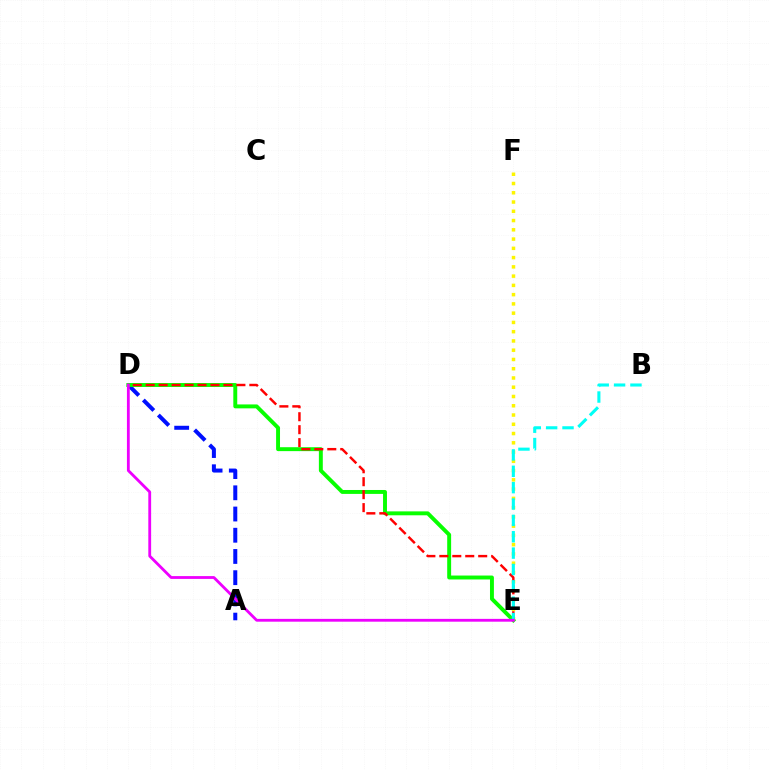{('E', 'F'): [{'color': '#fcf500', 'line_style': 'dotted', 'thickness': 2.52}], ('A', 'D'): [{'color': '#0010ff', 'line_style': 'dashed', 'thickness': 2.88}], ('D', 'E'): [{'color': '#08ff00', 'line_style': 'solid', 'thickness': 2.82}, {'color': '#ff0000', 'line_style': 'dashed', 'thickness': 1.76}, {'color': '#ee00ff', 'line_style': 'solid', 'thickness': 2.03}], ('B', 'E'): [{'color': '#00fff6', 'line_style': 'dashed', 'thickness': 2.22}]}